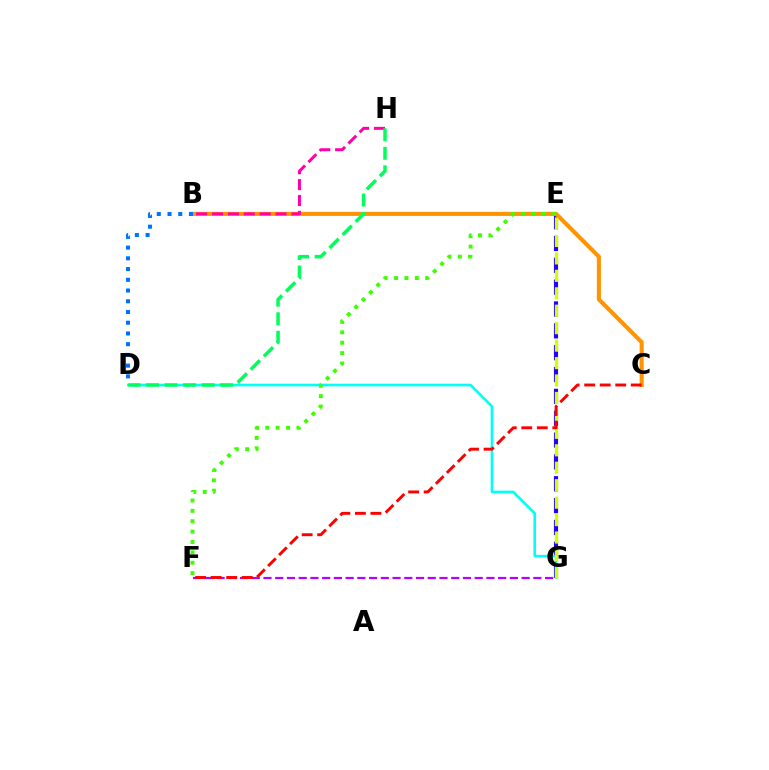{('E', 'G'): [{'color': '#2500ff', 'line_style': 'dashed', 'thickness': 2.97}, {'color': '#d1ff00', 'line_style': 'dashed', 'thickness': 2.37}], ('B', 'C'): [{'color': '#ff9400', 'line_style': 'solid', 'thickness': 2.94}], ('D', 'G'): [{'color': '#00fff6', 'line_style': 'solid', 'thickness': 1.88}], ('B', 'D'): [{'color': '#0074ff', 'line_style': 'dotted', 'thickness': 2.92}], ('F', 'G'): [{'color': '#b900ff', 'line_style': 'dashed', 'thickness': 1.59}], ('E', 'F'): [{'color': '#3dff00', 'line_style': 'dotted', 'thickness': 2.82}], ('C', 'F'): [{'color': '#ff0000', 'line_style': 'dashed', 'thickness': 2.11}], ('B', 'H'): [{'color': '#ff00ac', 'line_style': 'dashed', 'thickness': 2.16}], ('D', 'H'): [{'color': '#00ff5c', 'line_style': 'dashed', 'thickness': 2.52}]}